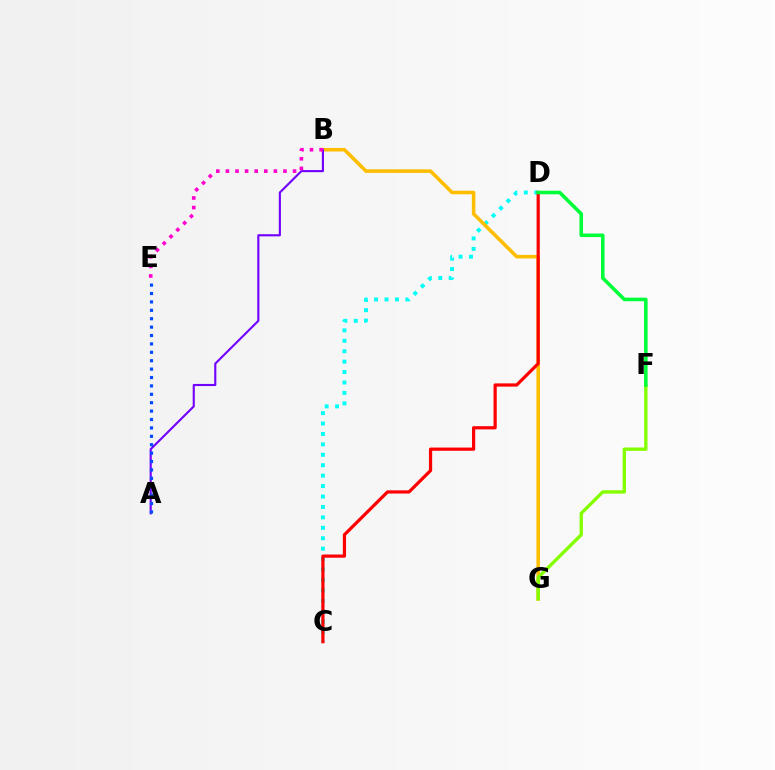{('C', 'D'): [{'color': '#00fff6', 'line_style': 'dotted', 'thickness': 2.83}, {'color': '#ff0000', 'line_style': 'solid', 'thickness': 2.31}], ('B', 'G'): [{'color': '#ffbd00', 'line_style': 'solid', 'thickness': 2.56}], ('F', 'G'): [{'color': '#84ff00', 'line_style': 'solid', 'thickness': 2.42}], ('A', 'B'): [{'color': '#7200ff', 'line_style': 'solid', 'thickness': 1.53}], ('A', 'E'): [{'color': '#004bff', 'line_style': 'dotted', 'thickness': 2.28}], ('D', 'F'): [{'color': '#00ff39', 'line_style': 'solid', 'thickness': 2.56}], ('B', 'E'): [{'color': '#ff00cf', 'line_style': 'dotted', 'thickness': 2.61}]}